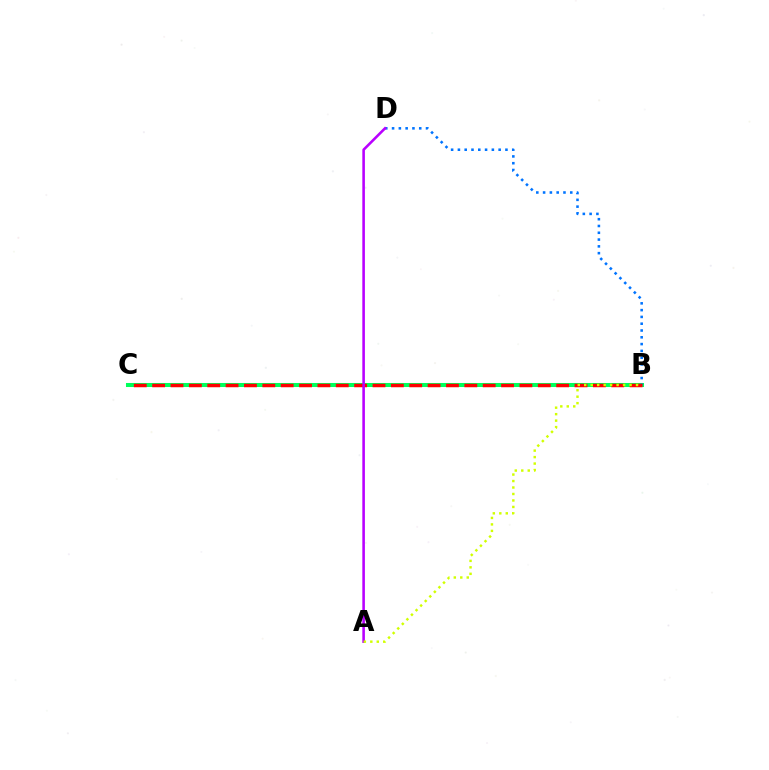{('B', 'C'): [{'color': '#00ff5c', 'line_style': 'solid', 'thickness': 2.91}, {'color': '#ff0000', 'line_style': 'dashed', 'thickness': 2.49}], ('B', 'D'): [{'color': '#0074ff', 'line_style': 'dotted', 'thickness': 1.84}], ('A', 'D'): [{'color': '#b900ff', 'line_style': 'solid', 'thickness': 1.86}], ('A', 'B'): [{'color': '#d1ff00', 'line_style': 'dotted', 'thickness': 1.76}]}